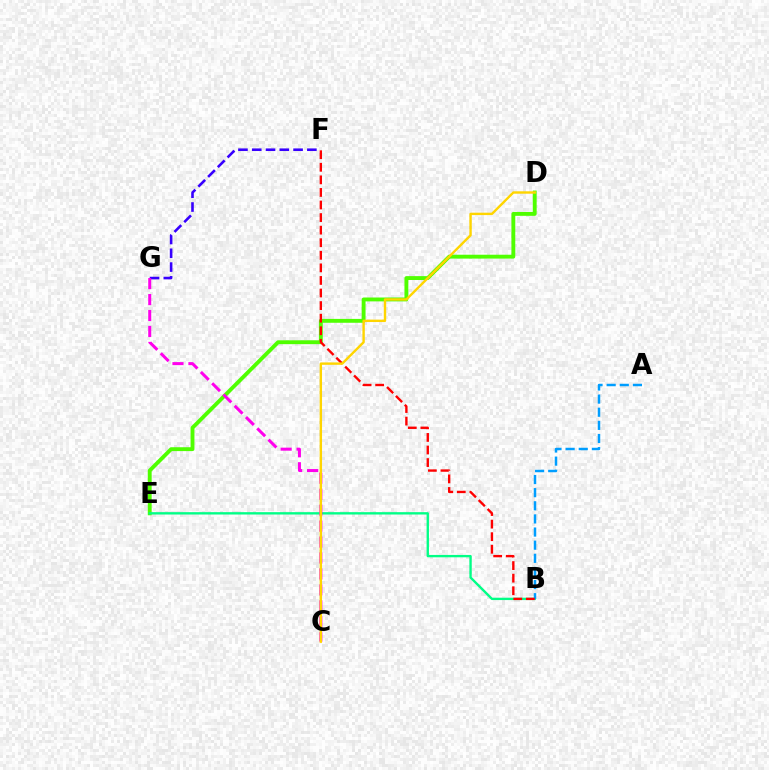{('F', 'G'): [{'color': '#3700ff', 'line_style': 'dashed', 'thickness': 1.87}], ('D', 'E'): [{'color': '#4fff00', 'line_style': 'solid', 'thickness': 2.79}], ('B', 'E'): [{'color': '#00ff86', 'line_style': 'solid', 'thickness': 1.7}], ('A', 'B'): [{'color': '#009eff', 'line_style': 'dashed', 'thickness': 1.78}], ('C', 'G'): [{'color': '#ff00ed', 'line_style': 'dashed', 'thickness': 2.17}], ('B', 'F'): [{'color': '#ff0000', 'line_style': 'dashed', 'thickness': 1.71}], ('C', 'D'): [{'color': '#ffd500', 'line_style': 'solid', 'thickness': 1.73}]}